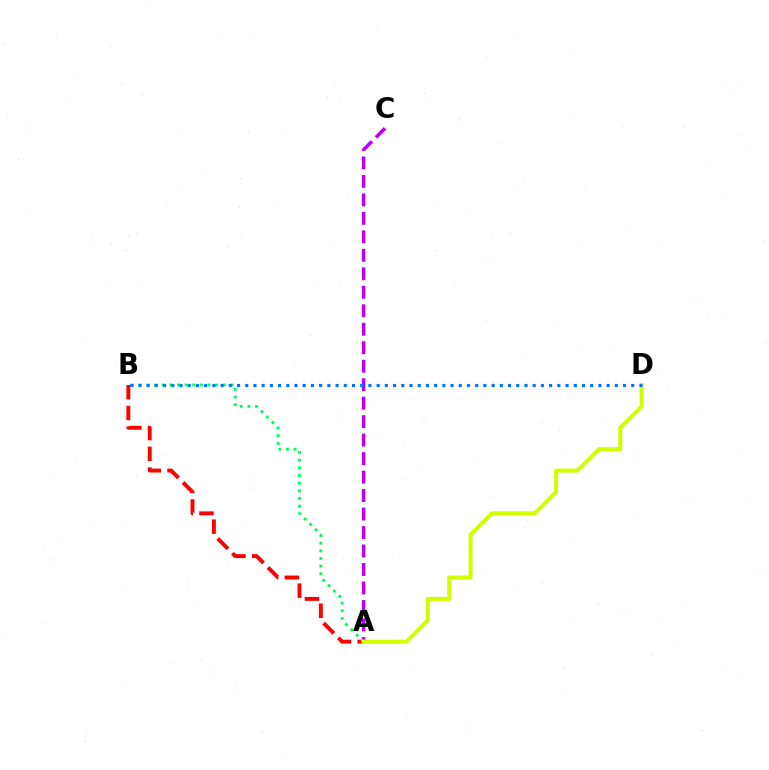{('A', 'B'): [{'color': '#ff0000', 'line_style': 'dashed', 'thickness': 2.82}, {'color': '#00ff5c', 'line_style': 'dotted', 'thickness': 2.08}], ('A', 'C'): [{'color': '#b900ff', 'line_style': 'dashed', 'thickness': 2.51}], ('A', 'D'): [{'color': '#d1ff00', 'line_style': 'solid', 'thickness': 2.92}], ('B', 'D'): [{'color': '#0074ff', 'line_style': 'dotted', 'thickness': 2.23}]}